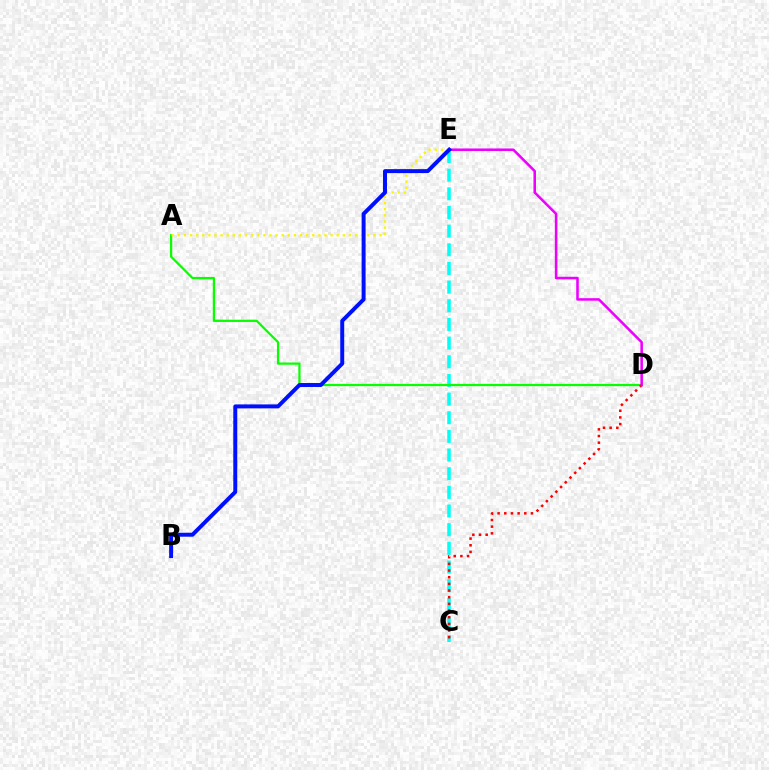{('C', 'E'): [{'color': '#00fff6', 'line_style': 'dashed', 'thickness': 2.53}], ('A', 'D'): [{'color': '#08ff00', 'line_style': 'solid', 'thickness': 1.61}], ('A', 'E'): [{'color': '#fcf500', 'line_style': 'dotted', 'thickness': 1.66}], ('C', 'D'): [{'color': '#ff0000', 'line_style': 'dotted', 'thickness': 1.81}], ('D', 'E'): [{'color': '#ee00ff', 'line_style': 'solid', 'thickness': 1.84}], ('B', 'E'): [{'color': '#0010ff', 'line_style': 'solid', 'thickness': 2.86}]}